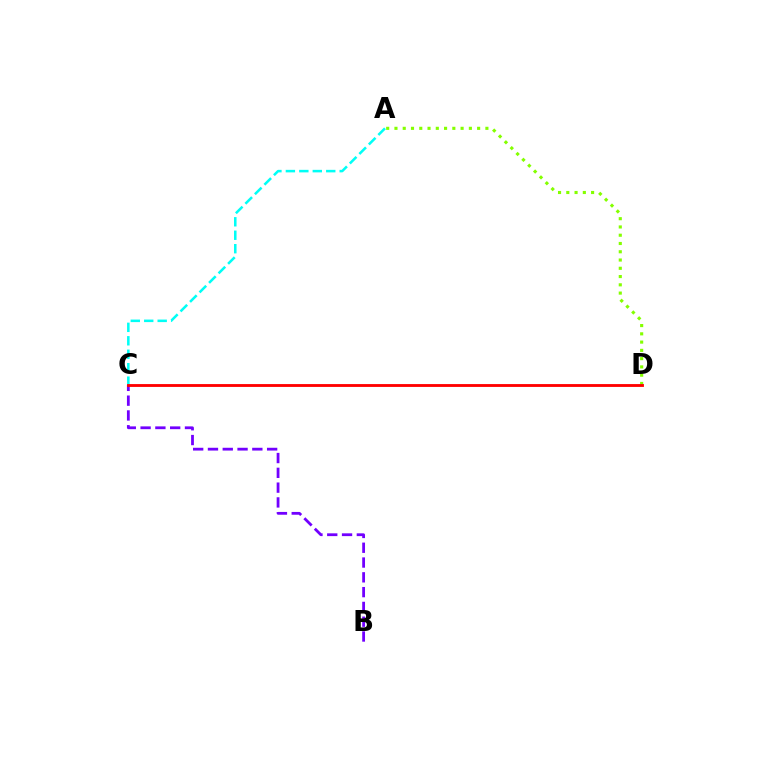{('A', 'C'): [{'color': '#00fff6', 'line_style': 'dashed', 'thickness': 1.83}], ('B', 'C'): [{'color': '#7200ff', 'line_style': 'dashed', 'thickness': 2.01}], ('A', 'D'): [{'color': '#84ff00', 'line_style': 'dotted', 'thickness': 2.25}], ('C', 'D'): [{'color': '#ff0000', 'line_style': 'solid', 'thickness': 2.05}]}